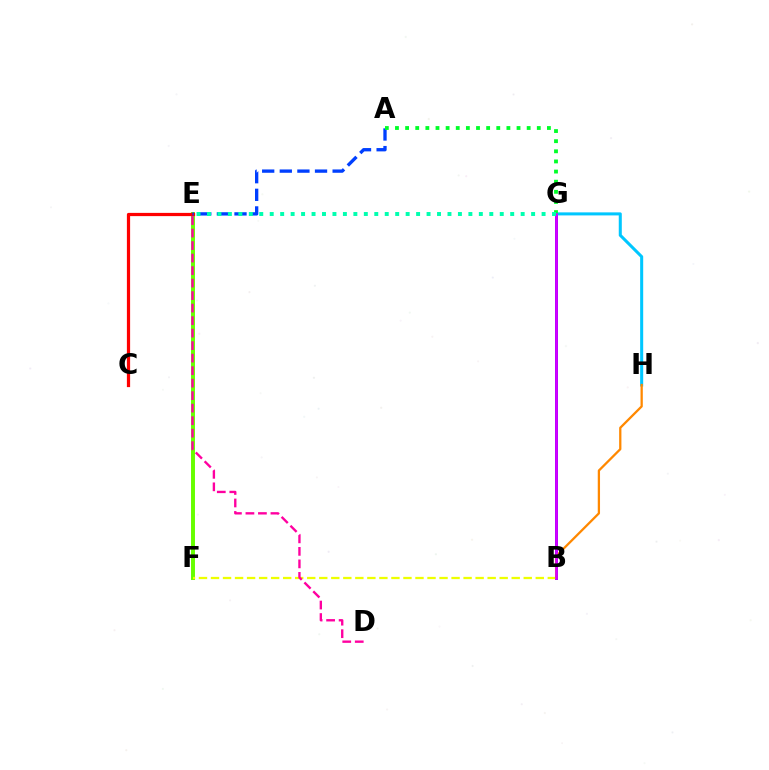{('B', 'G'): [{'color': '#4f00ff', 'line_style': 'solid', 'thickness': 2.1}, {'color': '#d600ff', 'line_style': 'solid', 'thickness': 1.89}], ('E', 'F'): [{'color': '#66ff00', 'line_style': 'solid', 'thickness': 2.84}], ('G', 'H'): [{'color': '#00c7ff', 'line_style': 'solid', 'thickness': 2.19}], ('B', 'F'): [{'color': '#eeff00', 'line_style': 'dashed', 'thickness': 1.63}], ('C', 'E'): [{'color': '#ff0000', 'line_style': 'solid', 'thickness': 2.32}], ('A', 'E'): [{'color': '#003fff', 'line_style': 'dashed', 'thickness': 2.39}], ('A', 'G'): [{'color': '#00ff27', 'line_style': 'dotted', 'thickness': 2.75}], ('B', 'H'): [{'color': '#ff8800', 'line_style': 'solid', 'thickness': 1.64}], ('E', 'G'): [{'color': '#00ffaf', 'line_style': 'dotted', 'thickness': 2.84}], ('D', 'E'): [{'color': '#ff00a0', 'line_style': 'dashed', 'thickness': 1.7}]}